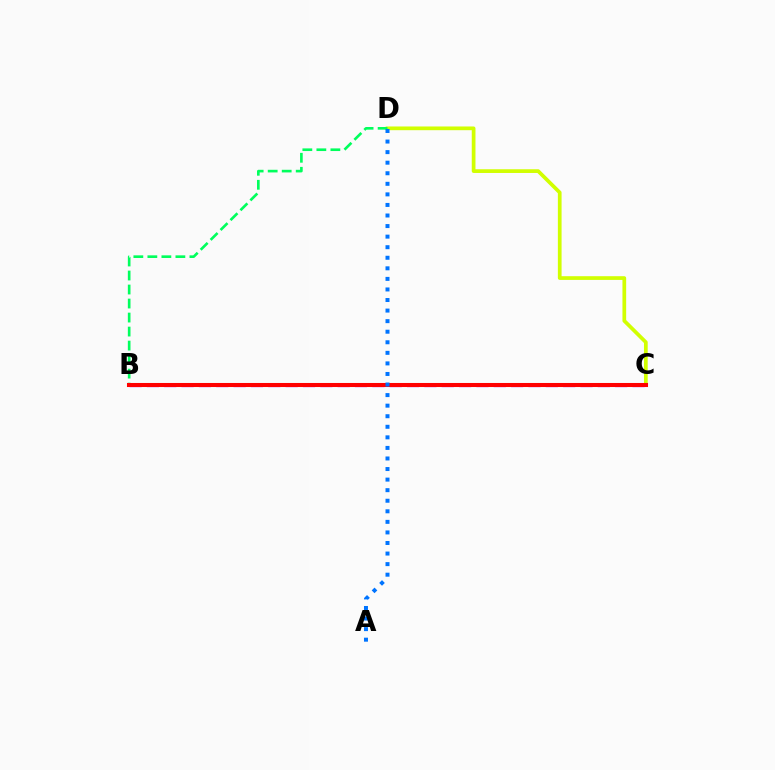{('B', 'C'): [{'color': '#b900ff', 'line_style': 'dashed', 'thickness': 2.36}, {'color': '#ff0000', 'line_style': 'solid', 'thickness': 2.92}], ('C', 'D'): [{'color': '#d1ff00', 'line_style': 'solid', 'thickness': 2.67}], ('B', 'D'): [{'color': '#00ff5c', 'line_style': 'dashed', 'thickness': 1.9}], ('A', 'D'): [{'color': '#0074ff', 'line_style': 'dotted', 'thickness': 2.87}]}